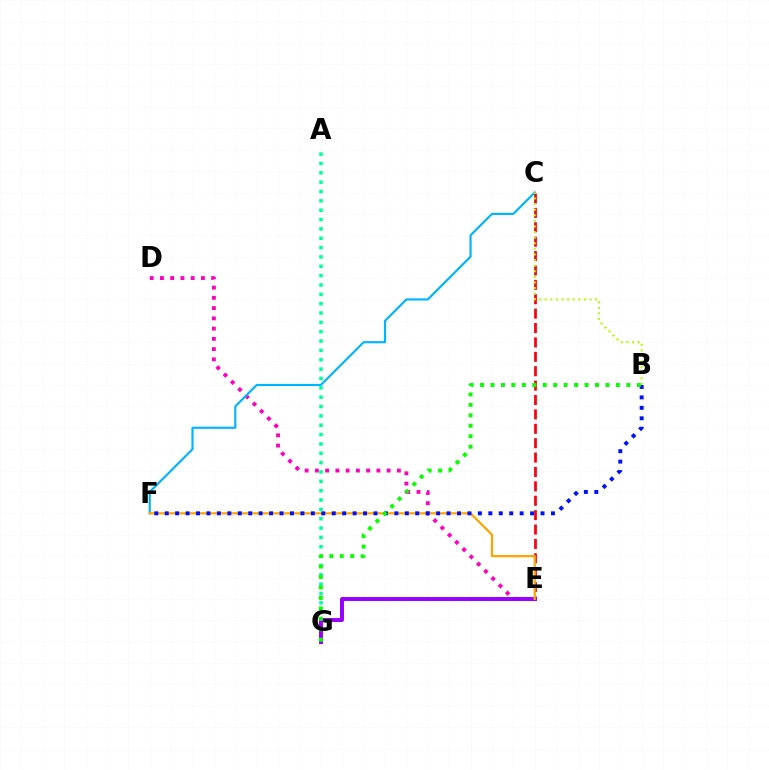{('D', 'E'): [{'color': '#ff00bd', 'line_style': 'dotted', 'thickness': 2.79}], ('C', 'F'): [{'color': '#00b5ff', 'line_style': 'solid', 'thickness': 1.55}], ('C', 'E'): [{'color': '#ff0000', 'line_style': 'dashed', 'thickness': 1.96}], ('A', 'G'): [{'color': '#00ff9d', 'line_style': 'dotted', 'thickness': 2.54}], ('B', 'C'): [{'color': '#b3ff00', 'line_style': 'dotted', 'thickness': 1.52}], ('E', 'G'): [{'color': '#9b00ff', 'line_style': 'solid', 'thickness': 2.85}], ('E', 'F'): [{'color': '#ffa500', 'line_style': 'solid', 'thickness': 1.61}], ('B', 'F'): [{'color': '#0010ff', 'line_style': 'dotted', 'thickness': 2.84}], ('B', 'G'): [{'color': '#08ff00', 'line_style': 'dotted', 'thickness': 2.84}]}